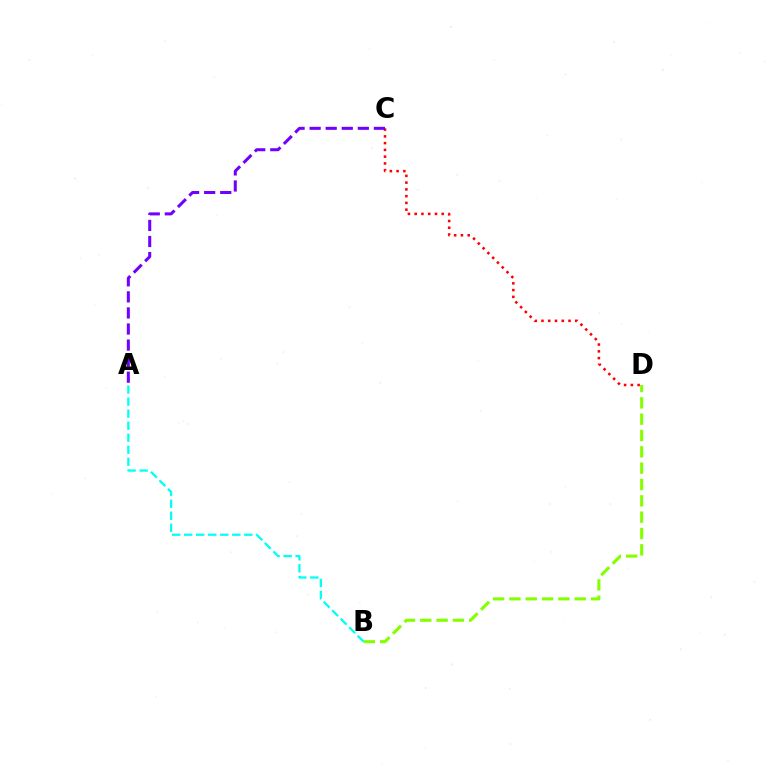{('B', 'D'): [{'color': '#84ff00', 'line_style': 'dashed', 'thickness': 2.22}], ('C', 'D'): [{'color': '#ff0000', 'line_style': 'dotted', 'thickness': 1.84}], ('A', 'C'): [{'color': '#7200ff', 'line_style': 'dashed', 'thickness': 2.18}], ('A', 'B'): [{'color': '#00fff6', 'line_style': 'dashed', 'thickness': 1.63}]}